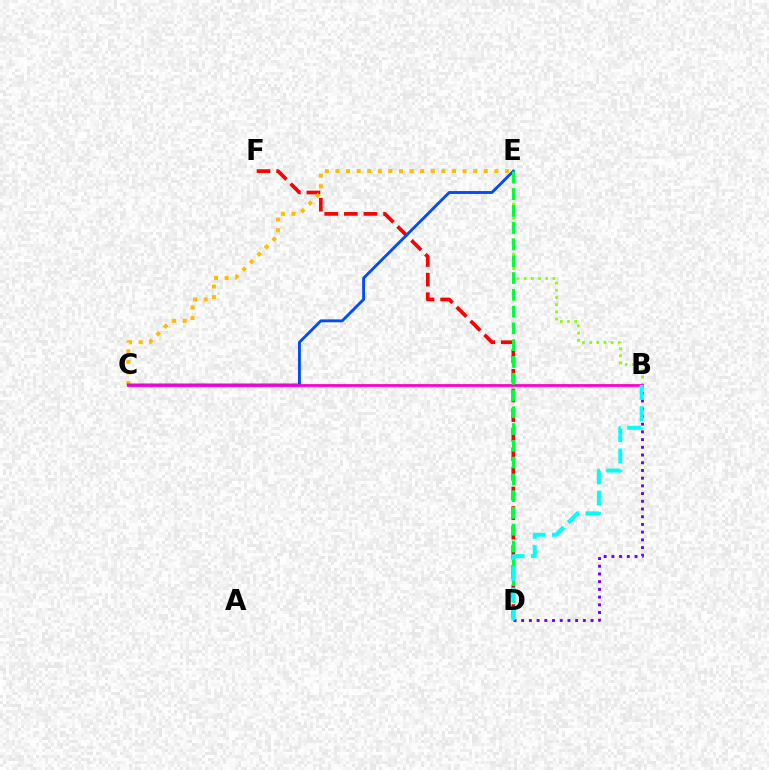{('B', 'D'): [{'color': '#7200ff', 'line_style': 'dotted', 'thickness': 2.1}, {'color': '#00fff6', 'line_style': 'dashed', 'thickness': 2.88}], ('B', 'E'): [{'color': '#84ff00', 'line_style': 'dotted', 'thickness': 1.95}], ('D', 'F'): [{'color': '#ff0000', 'line_style': 'dashed', 'thickness': 2.66}], ('C', 'E'): [{'color': '#ffbd00', 'line_style': 'dotted', 'thickness': 2.88}, {'color': '#004bff', 'line_style': 'solid', 'thickness': 2.08}], ('B', 'C'): [{'color': '#ff00cf', 'line_style': 'solid', 'thickness': 2.01}], ('D', 'E'): [{'color': '#00ff39', 'line_style': 'dashed', 'thickness': 2.28}]}